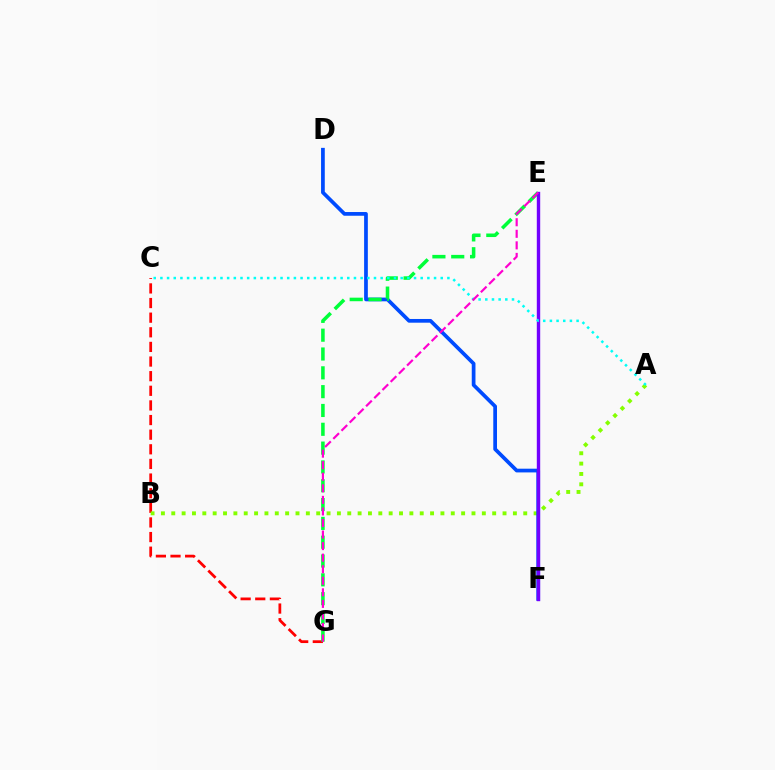{('C', 'G'): [{'color': '#ff0000', 'line_style': 'dashed', 'thickness': 1.99}], ('E', 'F'): [{'color': '#ffbd00', 'line_style': 'solid', 'thickness': 1.85}, {'color': '#7200ff', 'line_style': 'solid', 'thickness': 2.44}], ('A', 'B'): [{'color': '#84ff00', 'line_style': 'dotted', 'thickness': 2.81}], ('D', 'F'): [{'color': '#004bff', 'line_style': 'solid', 'thickness': 2.68}], ('E', 'G'): [{'color': '#00ff39', 'line_style': 'dashed', 'thickness': 2.56}, {'color': '#ff00cf', 'line_style': 'dashed', 'thickness': 1.57}], ('A', 'C'): [{'color': '#00fff6', 'line_style': 'dotted', 'thickness': 1.81}]}